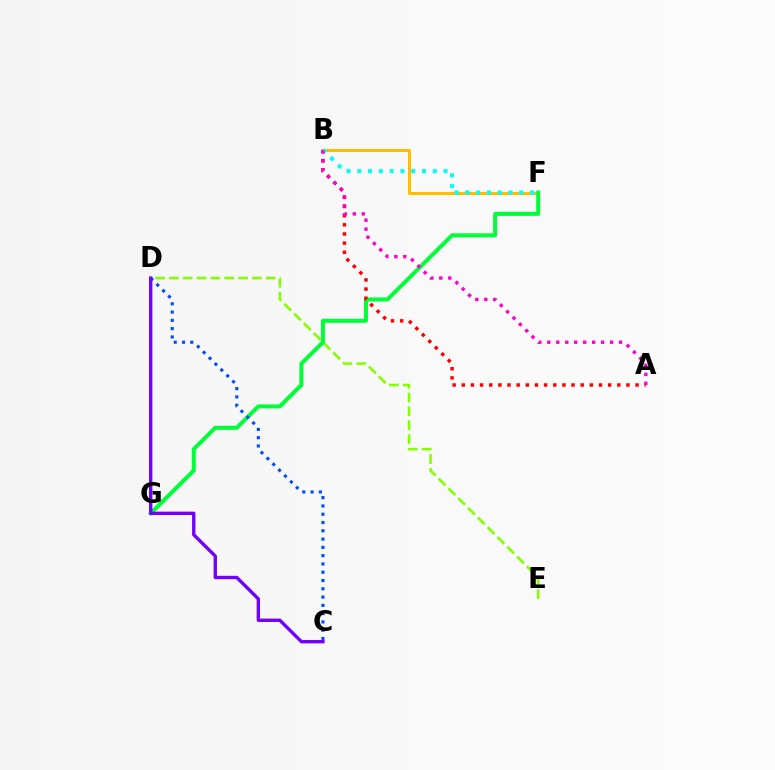{('D', 'E'): [{'color': '#84ff00', 'line_style': 'dashed', 'thickness': 1.88}], ('B', 'F'): [{'color': '#ffbd00', 'line_style': 'solid', 'thickness': 2.16}, {'color': '#00fff6', 'line_style': 'dotted', 'thickness': 2.93}], ('F', 'G'): [{'color': '#00ff39', 'line_style': 'solid', 'thickness': 2.88}], ('A', 'B'): [{'color': '#ff0000', 'line_style': 'dotted', 'thickness': 2.49}, {'color': '#ff00cf', 'line_style': 'dotted', 'thickness': 2.44}], ('C', 'D'): [{'color': '#004bff', 'line_style': 'dotted', 'thickness': 2.25}, {'color': '#7200ff', 'line_style': 'solid', 'thickness': 2.42}]}